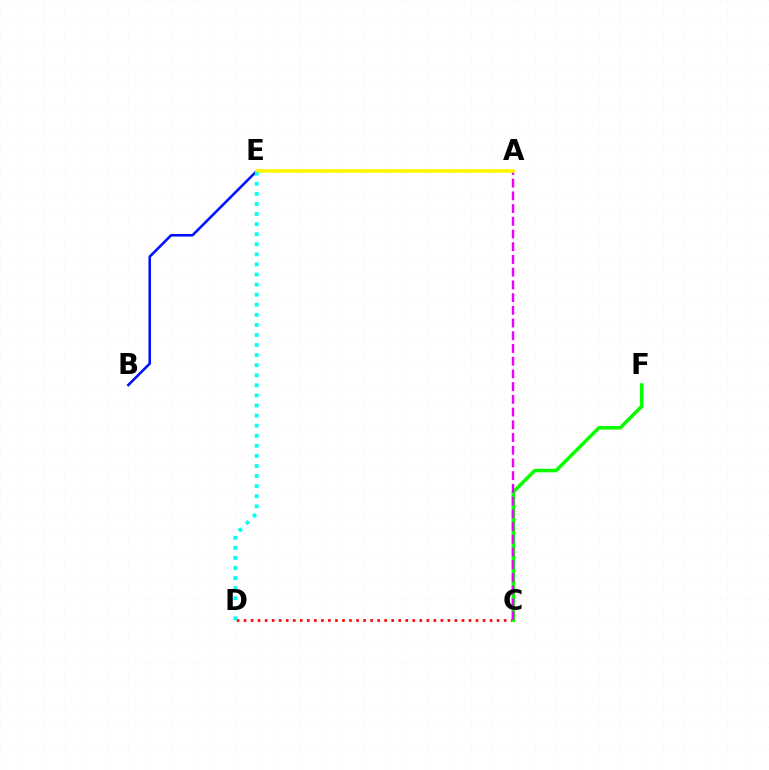{('C', 'D'): [{'color': '#ff0000', 'line_style': 'dotted', 'thickness': 1.91}], ('C', 'F'): [{'color': '#08ff00', 'line_style': 'solid', 'thickness': 2.54}], ('B', 'E'): [{'color': '#0010ff', 'line_style': 'solid', 'thickness': 1.85}], ('A', 'C'): [{'color': '#ee00ff', 'line_style': 'dashed', 'thickness': 1.73}], ('A', 'E'): [{'color': '#fcf500', 'line_style': 'solid', 'thickness': 2.55}], ('D', 'E'): [{'color': '#00fff6', 'line_style': 'dotted', 'thickness': 2.74}]}